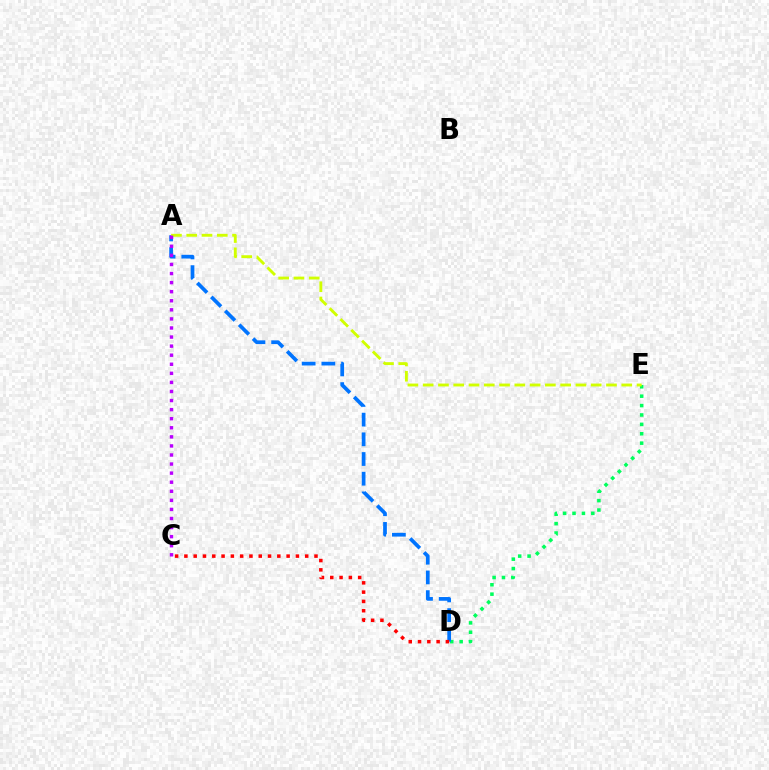{('D', 'E'): [{'color': '#00ff5c', 'line_style': 'dotted', 'thickness': 2.55}], ('A', 'D'): [{'color': '#0074ff', 'line_style': 'dashed', 'thickness': 2.67}], ('A', 'E'): [{'color': '#d1ff00', 'line_style': 'dashed', 'thickness': 2.08}], ('C', 'D'): [{'color': '#ff0000', 'line_style': 'dotted', 'thickness': 2.52}], ('A', 'C'): [{'color': '#b900ff', 'line_style': 'dotted', 'thickness': 2.46}]}